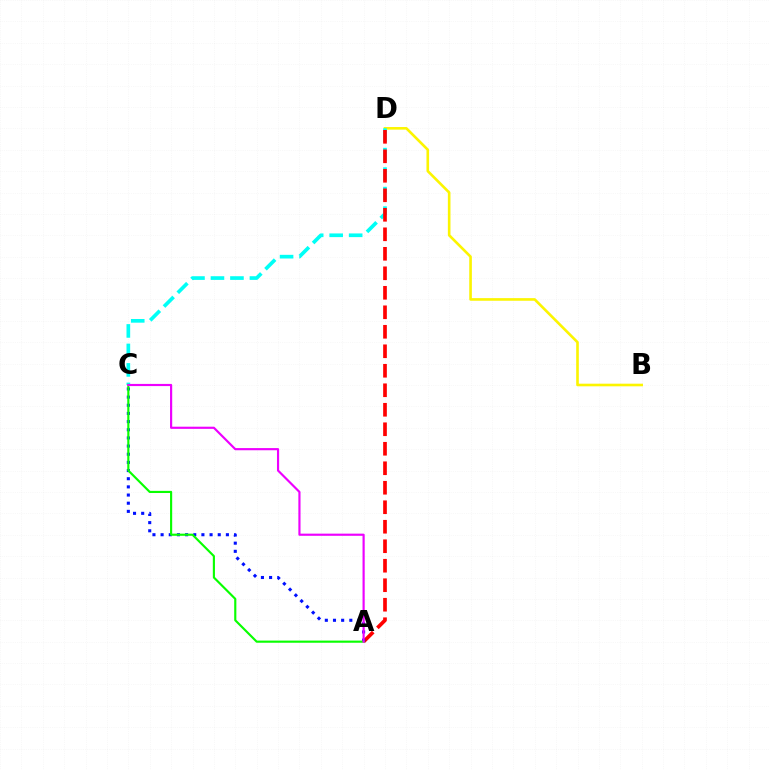{('B', 'D'): [{'color': '#fcf500', 'line_style': 'solid', 'thickness': 1.89}], ('C', 'D'): [{'color': '#00fff6', 'line_style': 'dashed', 'thickness': 2.65}], ('A', 'D'): [{'color': '#ff0000', 'line_style': 'dashed', 'thickness': 2.65}], ('A', 'C'): [{'color': '#0010ff', 'line_style': 'dotted', 'thickness': 2.22}, {'color': '#08ff00', 'line_style': 'solid', 'thickness': 1.54}, {'color': '#ee00ff', 'line_style': 'solid', 'thickness': 1.56}]}